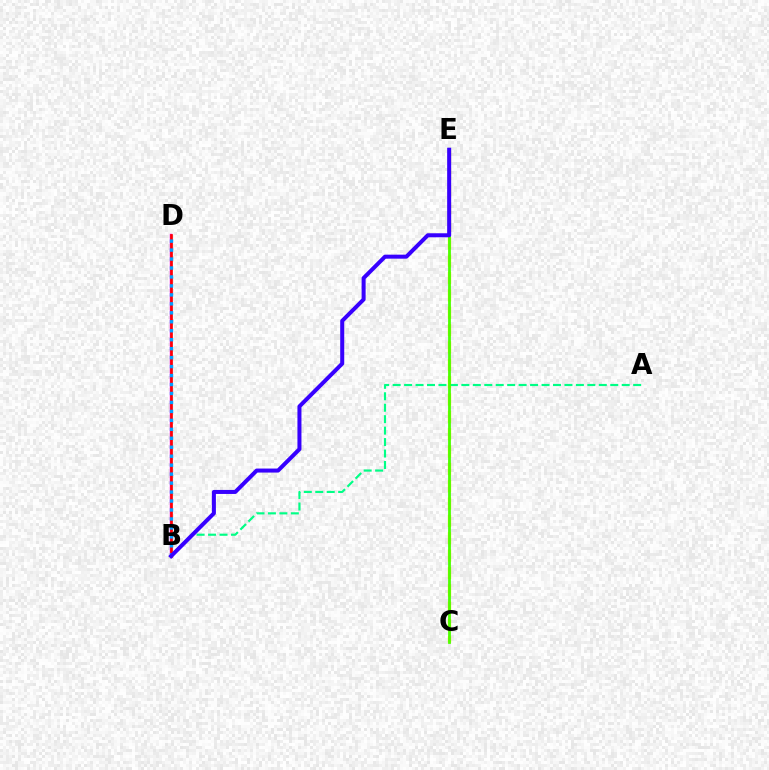{('B', 'D'): [{'color': '#ff00ed', 'line_style': 'solid', 'thickness': 1.75}, {'color': '#ff0000', 'line_style': 'solid', 'thickness': 1.92}, {'color': '#009eff', 'line_style': 'dotted', 'thickness': 2.44}], ('C', 'E'): [{'color': '#ffd500', 'line_style': 'dashed', 'thickness': 2.36}, {'color': '#4fff00', 'line_style': 'solid', 'thickness': 2.03}], ('A', 'B'): [{'color': '#00ff86', 'line_style': 'dashed', 'thickness': 1.56}], ('B', 'E'): [{'color': '#3700ff', 'line_style': 'solid', 'thickness': 2.89}]}